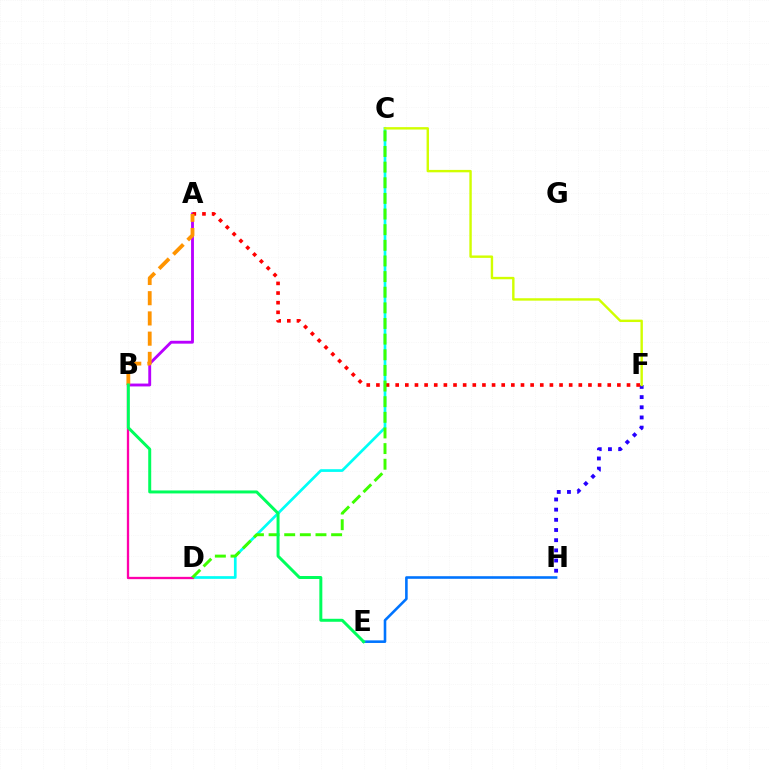{('C', 'D'): [{'color': '#00fff6', 'line_style': 'solid', 'thickness': 1.95}, {'color': '#3dff00', 'line_style': 'dashed', 'thickness': 2.12}], ('F', 'H'): [{'color': '#2500ff', 'line_style': 'dotted', 'thickness': 2.77}], ('B', 'D'): [{'color': '#ff00ac', 'line_style': 'solid', 'thickness': 1.66}], ('A', 'B'): [{'color': '#b900ff', 'line_style': 'solid', 'thickness': 2.06}, {'color': '#ff9400', 'line_style': 'dashed', 'thickness': 2.75}], ('C', 'F'): [{'color': '#d1ff00', 'line_style': 'solid', 'thickness': 1.73}], ('A', 'F'): [{'color': '#ff0000', 'line_style': 'dotted', 'thickness': 2.62}], ('E', 'H'): [{'color': '#0074ff', 'line_style': 'solid', 'thickness': 1.87}], ('B', 'E'): [{'color': '#00ff5c', 'line_style': 'solid', 'thickness': 2.15}]}